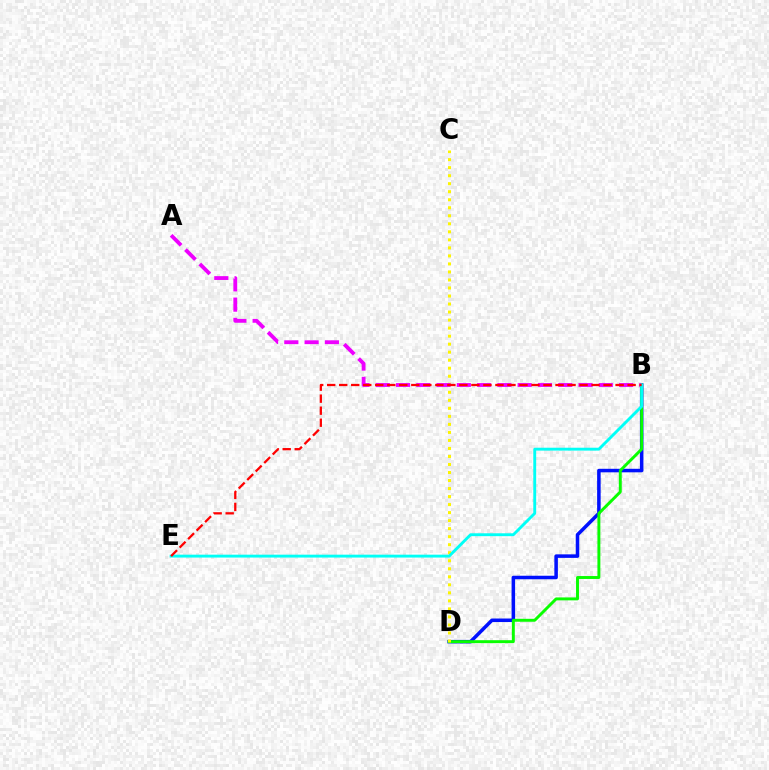{('B', 'D'): [{'color': '#0010ff', 'line_style': 'solid', 'thickness': 2.54}, {'color': '#08ff00', 'line_style': 'solid', 'thickness': 2.11}], ('C', 'D'): [{'color': '#fcf500', 'line_style': 'dotted', 'thickness': 2.18}], ('A', 'B'): [{'color': '#ee00ff', 'line_style': 'dashed', 'thickness': 2.75}], ('B', 'E'): [{'color': '#00fff6', 'line_style': 'solid', 'thickness': 2.07}, {'color': '#ff0000', 'line_style': 'dashed', 'thickness': 1.63}]}